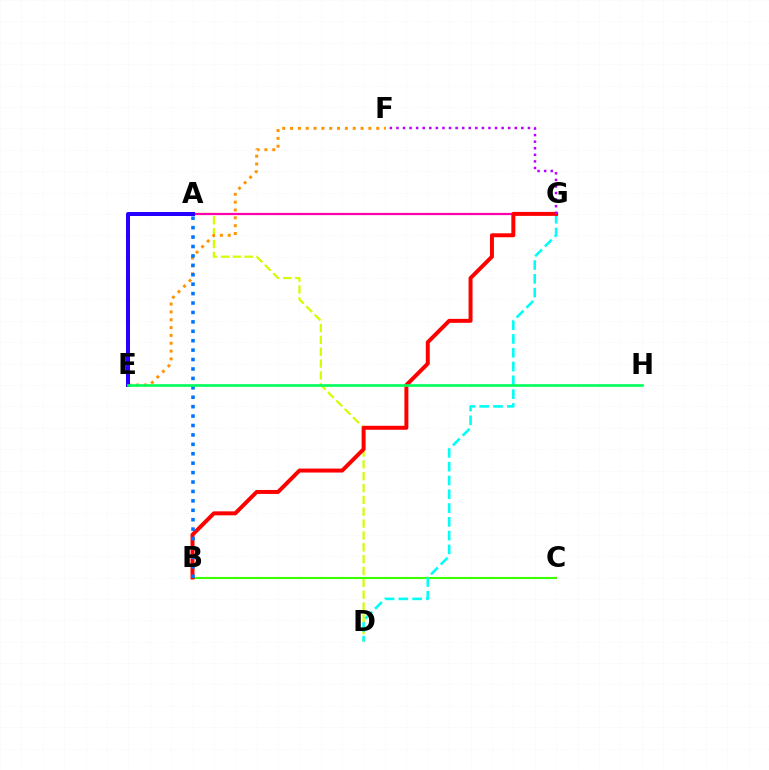{('A', 'D'): [{'color': '#d1ff00', 'line_style': 'dashed', 'thickness': 1.61}], ('E', 'F'): [{'color': '#ff9400', 'line_style': 'dotted', 'thickness': 2.13}], ('B', 'C'): [{'color': '#3dff00', 'line_style': 'solid', 'thickness': 1.53}], ('D', 'G'): [{'color': '#00fff6', 'line_style': 'dashed', 'thickness': 1.87}], ('A', 'G'): [{'color': '#ff00ac', 'line_style': 'solid', 'thickness': 1.6}], ('B', 'G'): [{'color': '#ff0000', 'line_style': 'solid', 'thickness': 2.86}], ('A', 'B'): [{'color': '#0074ff', 'line_style': 'dotted', 'thickness': 2.56}], ('F', 'G'): [{'color': '#b900ff', 'line_style': 'dotted', 'thickness': 1.79}], ('A', 'E'): [{'color': '#2500ff', 'line_style': 'solid', 'thickness': 2.89}], ('E', 'H'): [{'color': '#00ff5c', 'line_style': 'solid', 'thickness': 1.9}]}